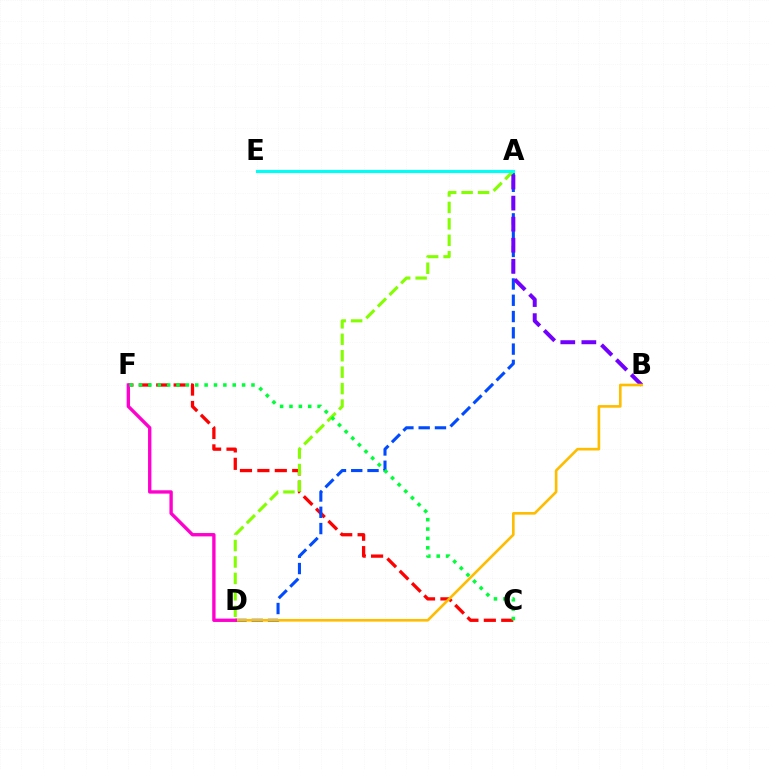{('C', 'F'): [{'color': '#ff0000', 'line_style': 'dashed', 'thickness': 2.37}, {'color': '#00ff39', 'line_style': 'dotted', 'thickness': 2.55}], ('A', 'D'): [{'color': '#004bff', 'line_style': 'dashed', 'thickness': 2.21}, {'color': '#84ff00', 'line_style': 'dashed', 'thickness': 2.23}], ('A', 'B'): [{'color': '#7200ff', 'line_style': 'dashed', 'thickness': 2.86}], ('B', 'D'): [{'color': '#ffbd00', 'line_style': 'solid', 'thickness': 1.9}], ('A', 'E'): [{'color': '#00fff6', 'line_style': 'solid', 'thickness': 2.23}], ('D', 'F'): [{'color': '#ff00cf', 'line_style': 'solid', 'thickness': 2.42}]}